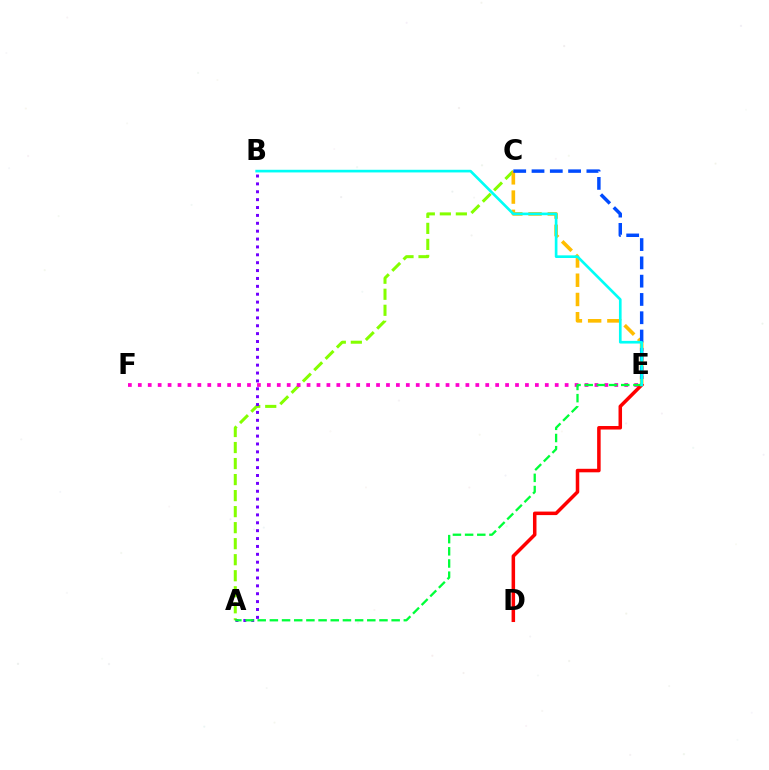{('A', 'C'): [{'color': '#84ff00', 'line_style': 'dashed', 'thickness': 2.18}], ('C', 'E'): [{'color': '#ffbd00', 'line_style': 'dashed', 'thickness': 2.62}, {'color': '#004bff', 'line_style': 'dashed', 'thickness': 2.48}], ('E', 'F'): [{'color': '#ff00cf', 'line_style': 'dotted', 'thickness': 2.7}], ('D', 'E'): [{'color': '#ff0000', 'line_style': 'solid', 'thickness': 2.53}], ('A', 'B'): [{'color': '#7200ff', 'line_style': 'dotted', 'thickness': 2.14}], ('A', 'E'): [{'color': '#00ff39', 'line_style': 'dashed', 'thickness': 1.65}], ('B', 'E'): [{'color': '#00fff6', 'line_style': 'solid', 'thickness': 1.92}]}